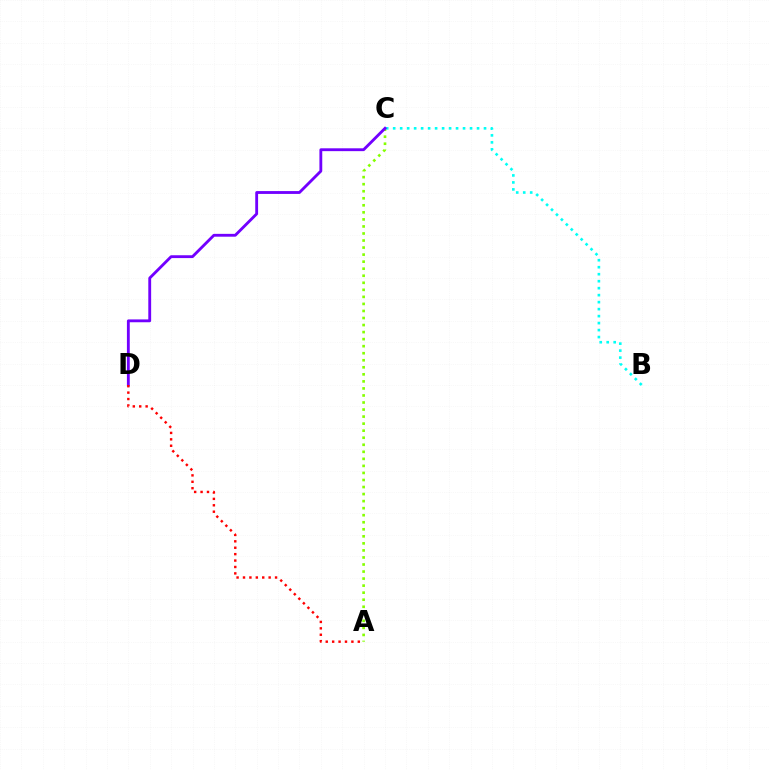{('A', 'C'): [{'color': '#84ff00', 'line_style': 'dotted', 'thickness': 1.91}], ('B', 'C'): [{'color': '#00fff6', 'line_style': 'dotted', 'thickness': 1.9}], ('C', 'D'): [{'color': '#7200ff', 'line_style': 'solid', 'thickness': 2.05}], ('A', 'D'): [{'color': '#ff0000', 'line_style': 'dotted', 'thickness': 1.74}]}